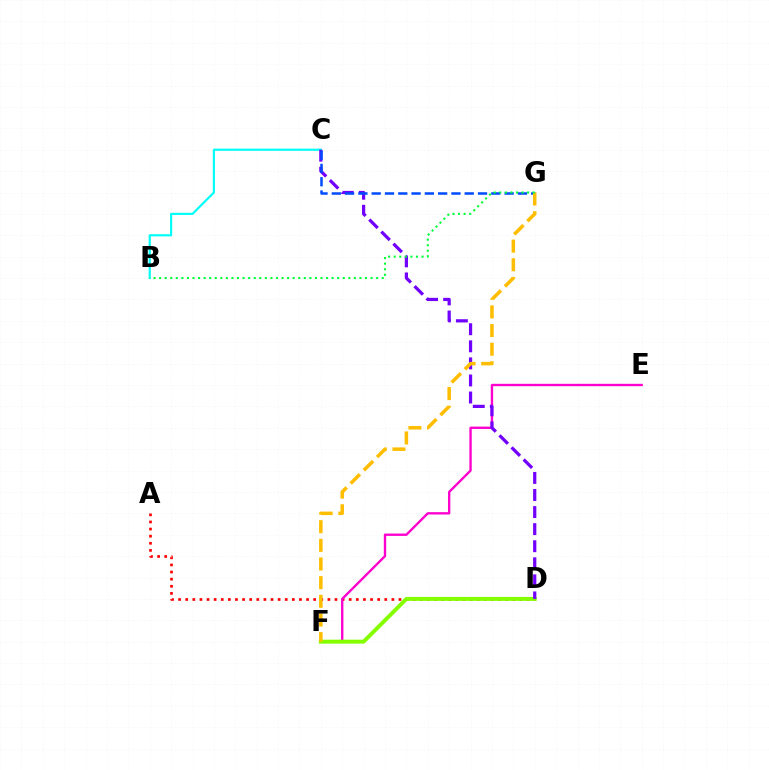{('B', 'C'): [{'color': '#00fff6', 'line_style': 'solid', 'thickness': 1.56}], ('A', 'D'): [{'color': '#ff0000', 'line_style': 'dotted', 'thickness': 1.93}], ('E', 'F'): [{'color': '#ff00cf', 'line_style': 'solid', 'thickness': 1.7}], ('D', 'F'): [{'color': '#84ff00', 'line_style': 'solid', 'thickness': 2.86}], ('C', 'D'): [{'color': '#7200ff', 'line_style': 'dashed', 'thickness': 2.32}], ('C', 'G'): [{'color': '#004bff', 'line_style': 'dashed', 'thickness': 1.81}], ('F', 'G'): [{'color': '#ffbd00', 'line_style': 'dashed', 'thickness': 2.53}], ('B', 'G'): [{'color': '#00ff39', 'line_style': 'dotted', 'thickness': 1.51}]}